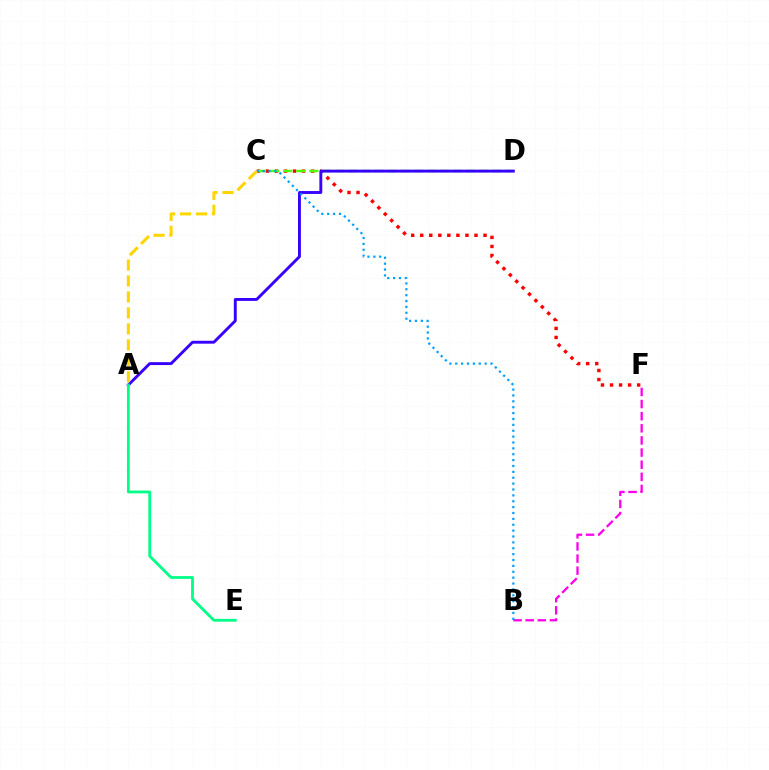{('C', 'F'): [{'color': '#ff0000', 'line_style': 'dotted', 'thickness': 2.46}], ('C', 'D'): [{'color': '#4fff00', 'line_style': 'dashed', 'thickness': 1.78}], ('B', 'F'): [{'color': '#ff00ed', 'line_style': 'dashed', 'thickness': 1.65}], ('A', 'D'): [{'color': '#3700ff', 'line_style': 'solid', 'thickness': 2.09}], ('B', 'C'): [{'color': '#009eff', 'line_style': 'dotted', 'thickness': 1.6}], ('A', 'E'): [{'color': '#00ff86', 'line_style': 'solid', 'thickness': 2.01}], ('A', 'C'): [{'color': '#ffd500', 'line_style': 'dashed', 'thickness': 2.17}]}